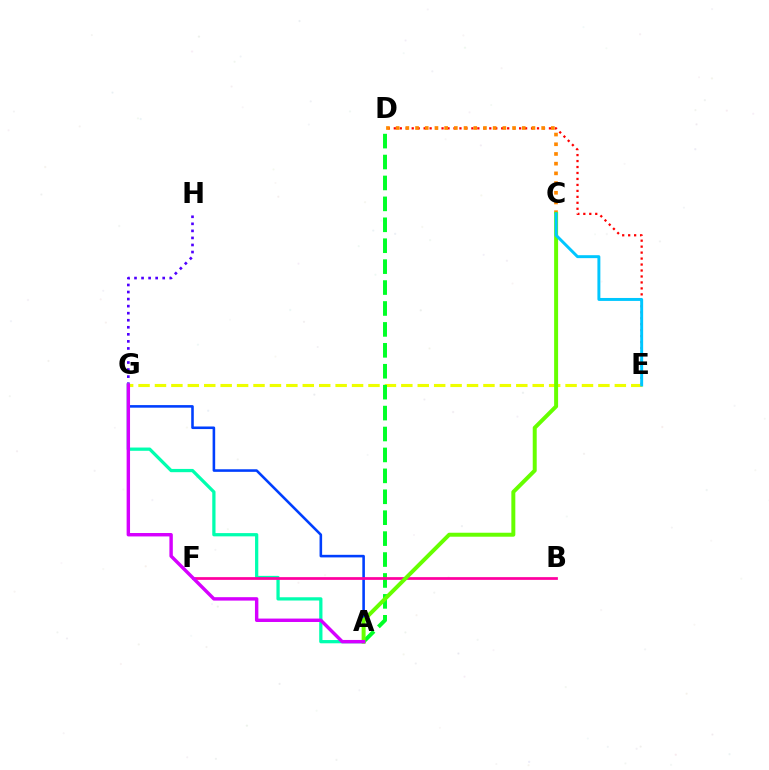{('G', 'H'): [{'color': '#4f00ff', 'line_style': 'dotted', 'thickness': 1.92}], ('D', 'E'): [{'color': '#ff0000', 'line_style': 'dotted', 'thickness': 1.62}], ('A', 'G'): [{'color': '#003fff', 'line_style': 'solid', 'thickness': 1.86}, {'color': '#00ffaf', 'line_style': 'solid', 'thickness': 2.34}, {'color': '#d600ff', 'line_style': 'solid', 'thickness': 2.46}], ('C', 'D'): [{'color': '#ff8800', 'line_style': 'dotted', 'thickness': 2.64}], ('E', 'G'): [{'color': '#eeff00', 'line_style': 'dashed', 'thickness': 2.23}], ('A', 'D'): [{'color': '#00ff27', 'line_style': 'dashed', 'thickness': 2.84}], ('B', 'F'): [{'color': '#ff00a0', 'line_style': 'solid', 'thickness': 1.97}], ('A', 'C'): [{'color': '#66ff00', 'line_style': 'solid', 'thickness': 2.86}], ('C', 'E'): [{'color': '#00c7ff', 'line_style': 'solid', 'thickness': 2.12}]}